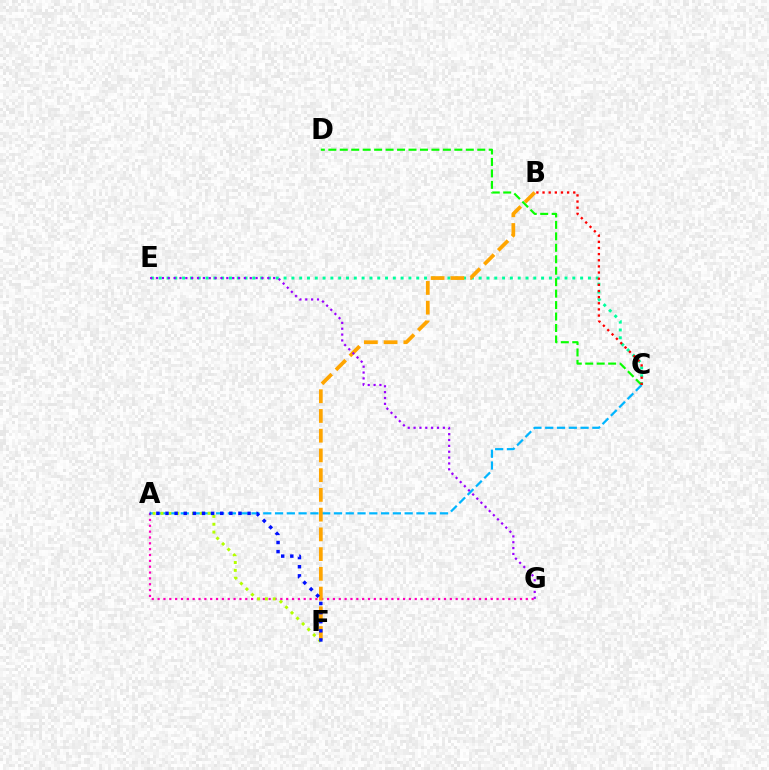{('C', 'E'): [{'color': '#00ff9d', 'line_style': 'dotted', 'thickness': 2.12}], ('C', 'D'): [{'color': '#08ff00', 'line_style': 'dashed', 'thickness': 1.56}], ('A', 'G'): [{'color': '#ff00bd', 'line_style': 'dotted', 'thickness': 1.59}], ('A', 'C'): [{'color': '#00b5ff', 'line_style': 'dashed', 'thickness': 1.6}], ('B', 'F'): [{'color': '#ffa500', 'line_style': 'dashed', 'thickness': 2.68}], ('A', 'F'): [{'color': '#b3ff00', 'line_style': 'dotted', 'thickness': 2.13}, {'color': '#0010ff', 'line_style': 'dotted', 'thickness': 2.48}], ('E', 'G'): [{'color': '#9b00ff', 'line_style': 'dotted', 'thickness': 1.59}], ('B', 'C'): [{'color': '#ff0000', 'line_style': 'dotted', 'thickness': 1.67}]}